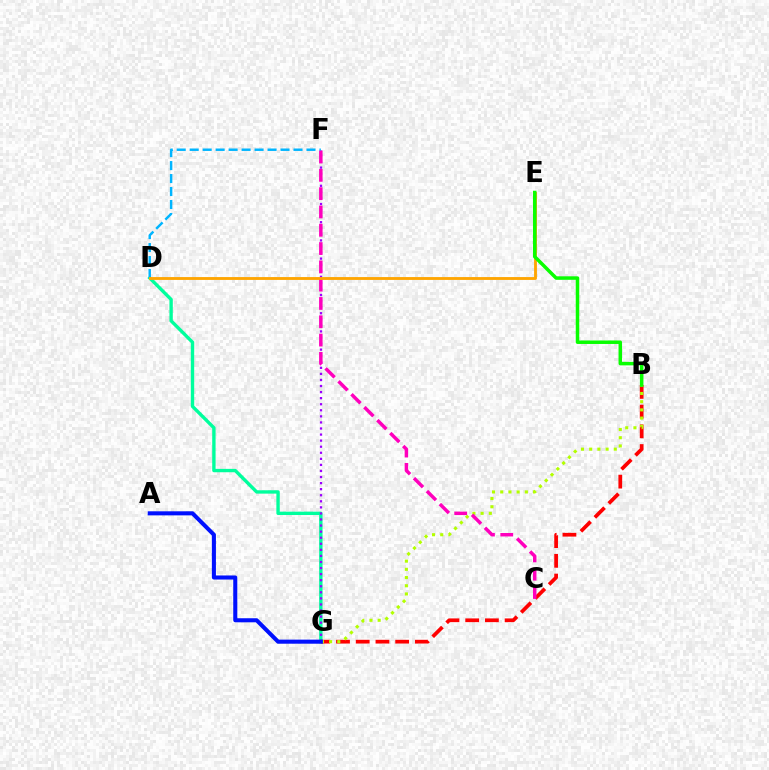{('D', 'G'): [{'color': '#00ff9d', 'line_style': 'solid', 'thickness': 2.43}], ('B', 'G'): [{'color': '#ff0000', 'line_style': 'dashed', 'thickness': 2.68}, {'color': '#b3ff00', 'line_style': 'dotted', 'thickness': 2.23}], ('F', 'G'): [{'color': '#9b00ff', 'line_style': 'dotted', 'thickness': 1.65}], ('D', 'F'): [{'color': '#00b5ff', 'line_style': 'dashed', 'thickness': 1.76}], ('C', 'F'): [{'color': '#ff00bd', 'line_style': 'dashed', 'thickness': 2.49}], ('A', 'G'): [{'color': '#0010ff', 'line_style': 'solid', 'thickness': 2.93}], ('D', 'E'): [{'color': '#ffa500', 'line_style': 'solid', 'thickness': 2.05}], ('B', 'E'): [{'color': '#08ff00', 'line_style': 'solid', 'thickness': 2.52}]}